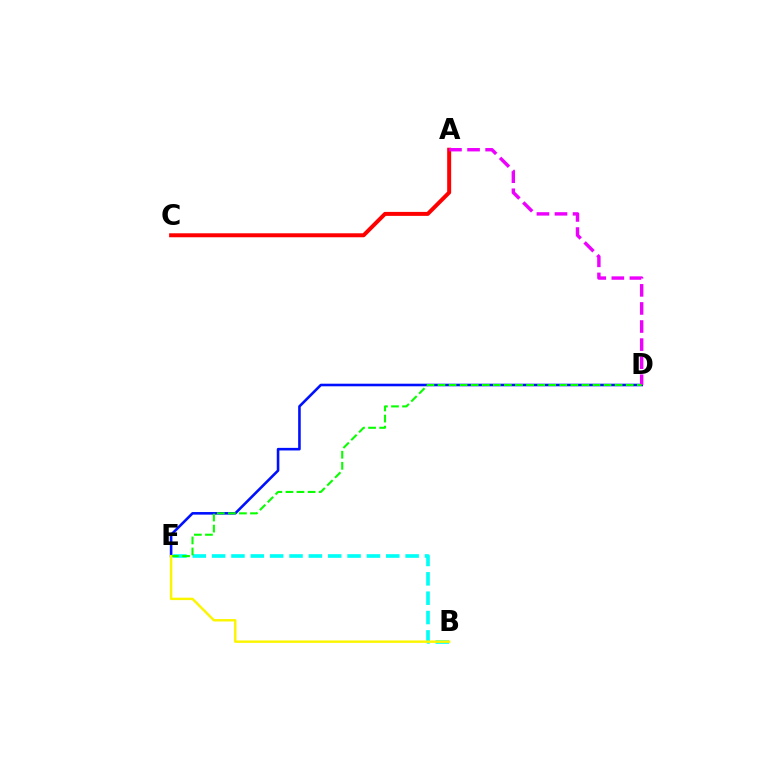{('B', 'E'): [{'color': '#00fff6', 'line_style': 'dashed', 'thickness': 2.63}, {'color': '#fcf500', 'line_style': 'solid', 'thickness': 1.75}], ('A', 'C'): [{'color': '#ff0000', 'line_style': 'solid', 'thickness': 2.86}], ('D', 'E'): [{'color': '#0010ff', 'line_style': 'solid', 'thickness': 1.87}, {'color': '#08ff00', 'line_style': 'dashed', 'thickness': 1.5}], ('A', 'D'): [{'color': '#ee00ff', 'line_style': 'dashed', 'thickness': 2.46}]}